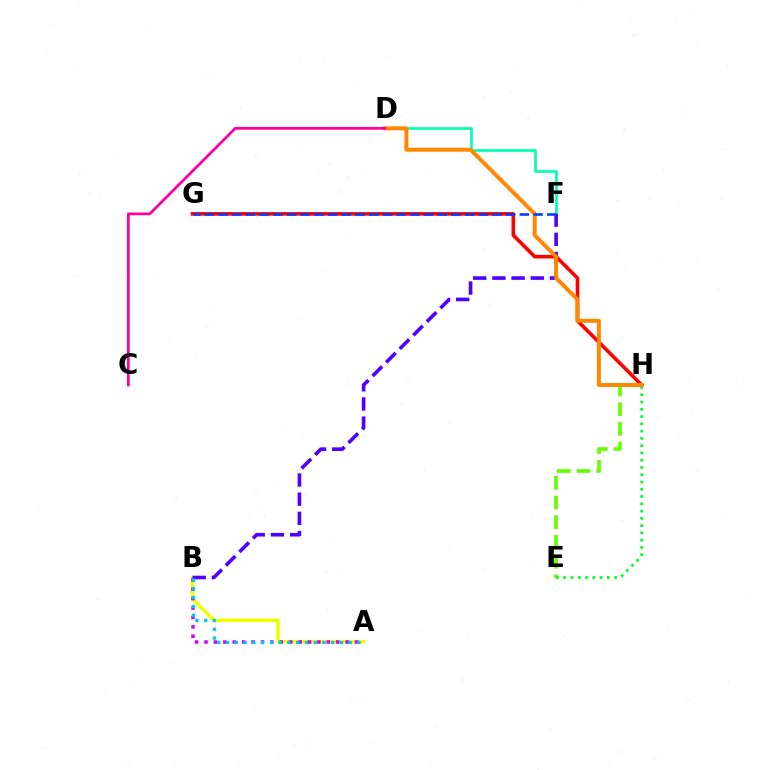{('G', 'H'): [{'color': '#ff0000', 'line_style': 'solid', 'thickness': 2.6}], ('E', 'H'): [{'color': '#66ff00', 'line_style': 'dashed', 'thickness': 2.67}, {'color': '#00ff27', 'line_style': 'dotted', 'thickness': 1.97}], ('A', 'B'): [{'color': '#eeff00', 'line_style': 'solid', 'thickness': 2.51}, {'color': '#d600ff', 'line_style': 'dotted', 'thickness': 2.56}, {'color': '#00c7ff', 'line_style': 'dotted', 'thickness': 2.38}], ('D', 'F'): [{'color': '#00ffaf', 'line_style': 'solid', 'thickness': 1.91}], ('B', 'F'): [{'color': '#4f00ff', 'line_style': 'dashed', 'thickness': 2.61}], ('D', 'H'): [{'color': '#ff8800', 'line_style': 'solid', 'thickness': 2.85}], ('C', 'D'): [{'color': '#ff00a0', 'line_style': 'solid', 'thickness': 1.99}], ('F', 'G'): [{'color': '#003fff', 'line_style': 'dashed', 'thickness': 1.86}]}